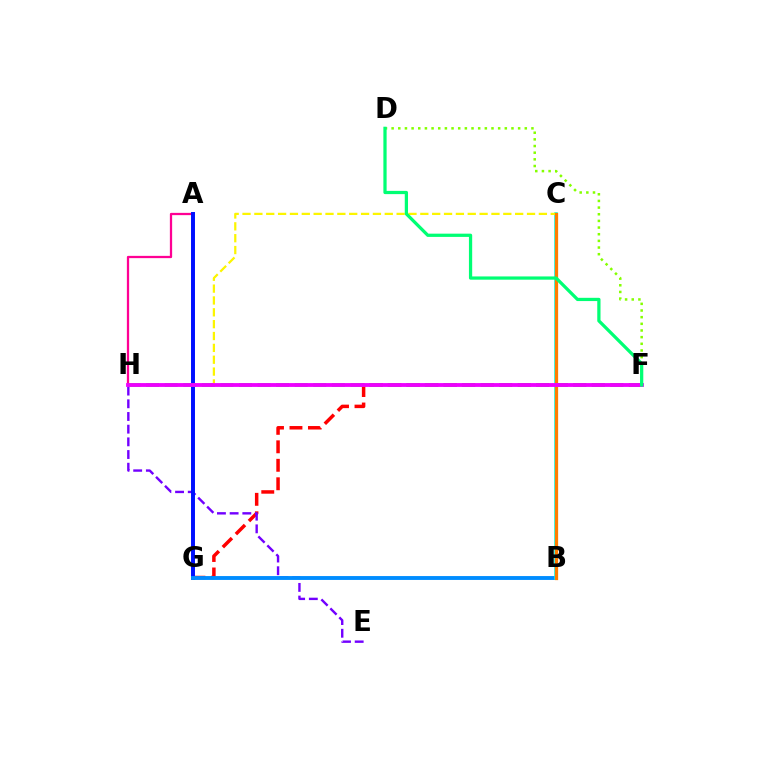{('D', 'F'): [{'color': '#84ff00', 'line_style': 'dotted', 'thickness': 1.81}, {'color': '#00ff74', 'line_style': 'solid', 'thickness': 2.34}], ('F', 'G'): [{'color': '#ff0000', 'line_style': 'dashed', 'thickness': 2.51}], ('A', 'H'): [{'color': '#ff0094', 'line_style': 'solid', 'thickness': 1.63}], ('E', 'H'): [{'color': '#7200ff', 'line_style': 'dashed', 'thickness': 1.72}], ('A', 'G'): [{'color': '#0010ff', 'line_style': 'solid', 'thickness': 2.84}], ('B', 'G'): [{'color': '#008cff', 'line_style': 'solid', 'thickness': 2.79}], ('B', 'C'): [{'color': '#00fff6', 'line_style': 'solid', 'thickness': 2.57}, {'color': '#ff7c00', 'line_style': 'solid', 'thickness': 2.35}], ('F', 'H'): [{'color': '#08ff00', 'line_style': 'dashed', 'thickness': 2.52}, {'color': '#ee00ff', 'line_style': 'solid', 'thickness': 2.76}], ('C', 'H'): [{'color': '#fcf500', 'line_style': 'dashed', 'thickness': 1.61}]}